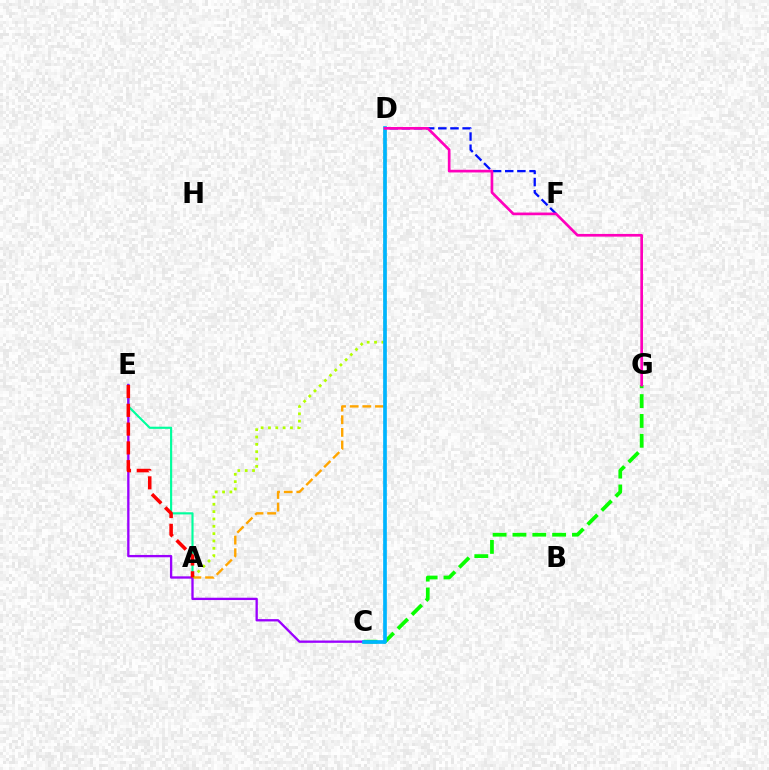{('A', 'D'): [{'color': '#ffa500', 'line_style': 'dashed', 'thickness': 1.72}, {'color': '#b3ff00', 'line_style': 'dotted', 'thickness': 1.99}], ('A', 'E'): [{'color': '#00ff9d', 'line_style': 'solid', 'thickness': 1.55}, {'color': '#ff0000', 'line_style': 'dashed', 'thickness': 2.55}], ('C', 'G'): [{'color': '#08ff00', 'line_style': 'dashed', 'thickness': 2.7}], ('C', 'E'): [{'color': '#9b00ff', 'line_style': 'solid', 'thickness': 1.67}], ('D', 'F'): [{'color': '#0010ff', 'line_style': 'dashed', 'thickness': 1.65}], ('C', 'D'): [{'color': '#00b5ff', 'line_style': 'solid', 'thickness': 2.66}], ('D', 'G'): [{'color': '#ff00bd', 'line_style': 'solid', 'thickness': 1.93}]}